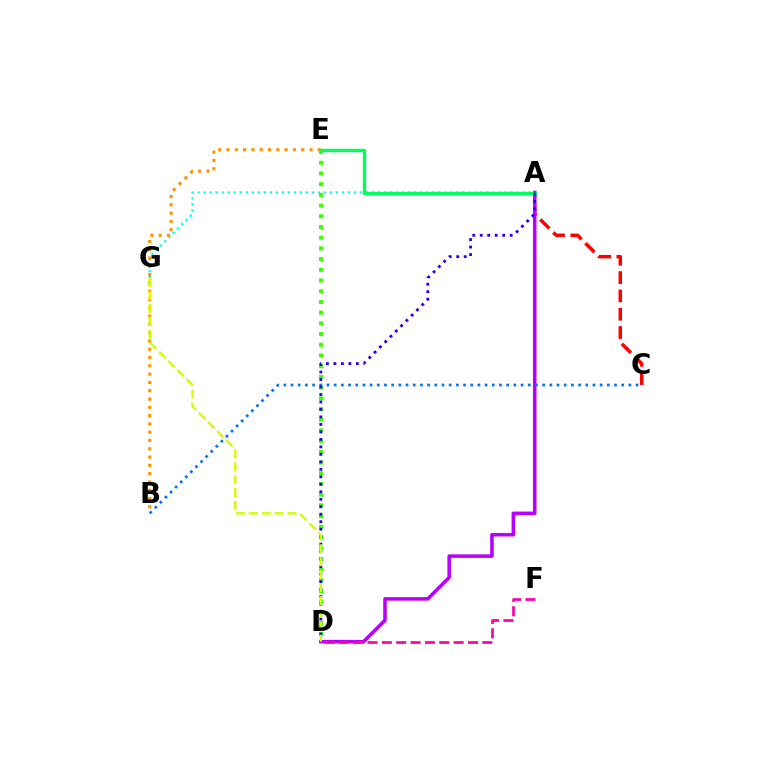{('A', 'G'): [{'color': '#00fff6', 'line_style': 'dotted', 'thickness': 1.63}], ('A', 'C'): [{'color': '#ff0000', 'line_style': 'dashed', 'thickness': 2.49}], ('D', 'E'): [{'color': '#3dff00', 'line_style': 'dotted', 'thickness': 2.91}], ('A', 'D'): [{'color': '#b900ff', 'line_style': 'solid', 'thickness': 2.55}, {'color': '#2500ff', 'line_style': 'dotted', 'thickness': 2.03}], ('D', 'F'): [{'color': '#ff00ac', 'line_style': 'dashed', 'thickness': 1.95}], ('B', 'E'): [{'color': '#ff9400', 'line_style': 'dotted', 'thickness': 2.25}], ('B', 'C'): [{'color': '#0074ff', 'line_style': 'dotted', 'thickness': 1.95}], ('A', 'E'): [{'color': '#00ff5c', 'line_style': 'solid', 'thickness': 2.44}], ('D', 'G'): [{'color': '#d1ff00', 'line_style': 'dashed', 'thickness': 1.76}]}